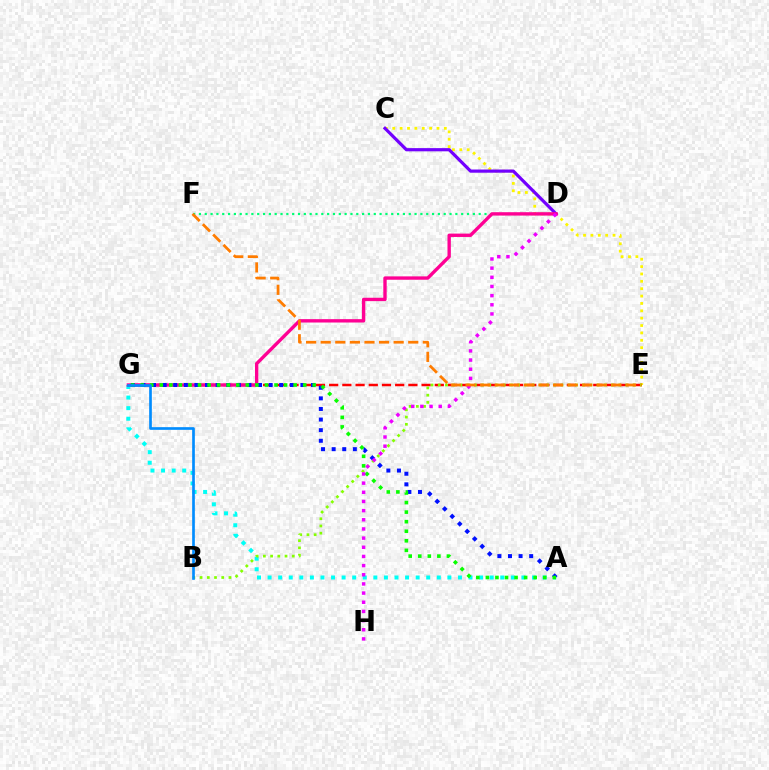{('C', 'E'): [{'color': '#fcf500', 'line_style': 'dotted', 'thickness': 2.0}], ('C', 'D'): [{'color': '#7200ff', 'line_style': 'solid', 'thickness': 2.3}], ('A', 'G'): [{'color': '#00fff6', 'line_style': 'dotted', 'thickness': 2.87}, {'color': '#0010ff', 'line_style': 'dotted', 'thickness': 2.88}, {'color': '#08ff00', 'line_style': 'dotted', 'thickness': 2.6}], ('E', 'G'): [{'color': '#ff0000', 'line_style': 'dashed', 'thickness': 1.79}], ('D', 'F'): [{'color': '#00ff74', 'line_style': 'dotted', 'thickness': 1.58}], ('D', 'G'): [{'color': '#ff0094', 'line_style': 'solid', 'thickness': 2.42}], ('B', 'E'): [{'color': '#84ff00', 'line_style': 'dotted', 'thickness': 1.96}], ('D', 'H'): [{'color': '#ee00ff', 'line_style': 'dotted', 'thickness': 2.49}], ('E', 'F'): [{'color': '#ff7c00', 'line_style': 'dashed', 'thickness': 1.98}], ('B', 'G'): [{'color': '#008cff', 'line_style': 'solid', 'thickness': 1.92}]}